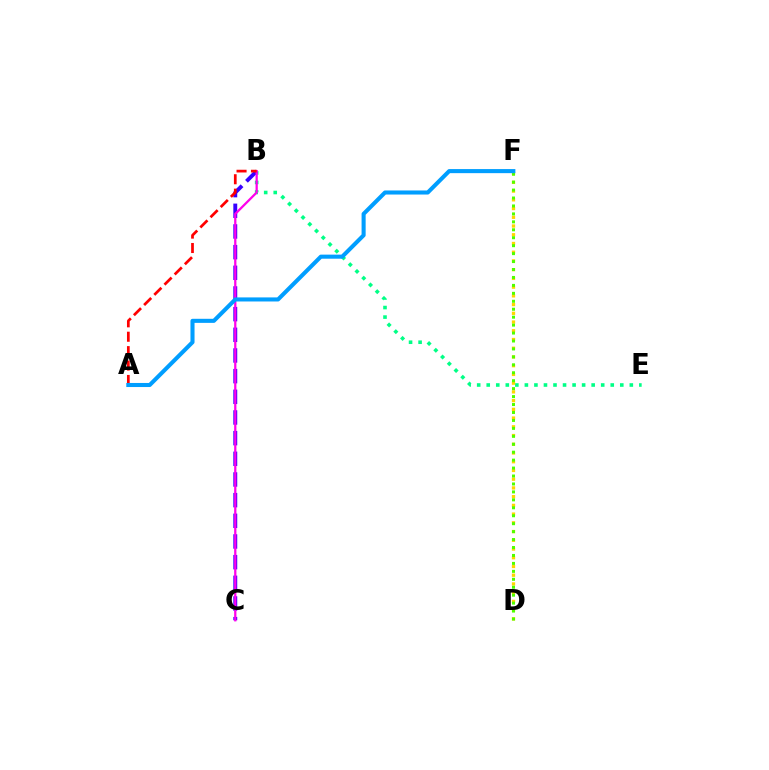{('B', 'E'): [{'color': '#00ff86', 'line_style': 'dotted', 'thickness': 2.59}], ('D', 'F'): [{'color': '#ffd500', 'line_style': 'dotted', 'thickness': 2.37}, {'color': '#4fff00', 'line_style': 'dotted', 'thickness': 2.16}], ('B', 'C'): [{'color': '#3700ff', 'line_style': 'dashed', 'thickness': 2.81}, {'color': '#ff00ed', 'line_style': 'solid', 'thickness': 1.62}], ('A', 'B'): [{'color': '#ff0000', 'line_style': 'dashed', 'thickness': 1.96}], ('A', 'F'): [{'color': '#009eff', 'line_style': 'solid', 'thickness': 2.93}]}